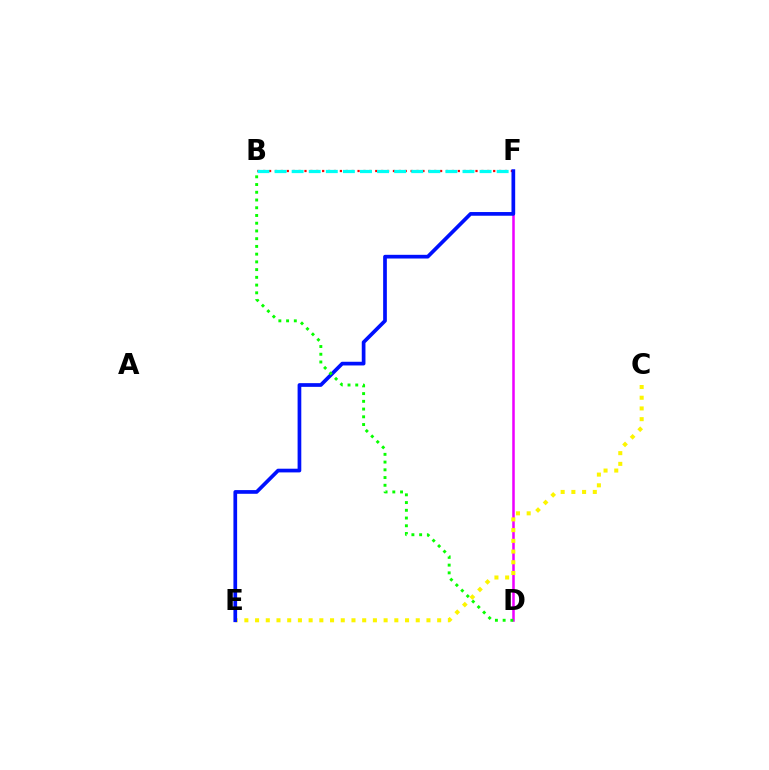{('B', 'F'): [{'color': '#ff0000', 'line_style': 'dotted', 'thickness': 1.6}, {'color': '#00fff6', 'line_style': 'dashed', 'thickness': 2.32}], ('D', 'F'): [{'color': '#ee00ff', 'line_style': 'solid', 'thickness': 1.82}], ('C', 'E'): [{'color': '#fcf500', 'line_style': 'dotted', 'thickness': 2.91}], ('E', 'F'): [{'color': '#0010ff', 'line_style': 'solid', 'thickness': 2.66}], ('B', 'D'): [{'color': '#08ff00', 'line_style': 'dotted', 'thickness': 2.1}]}